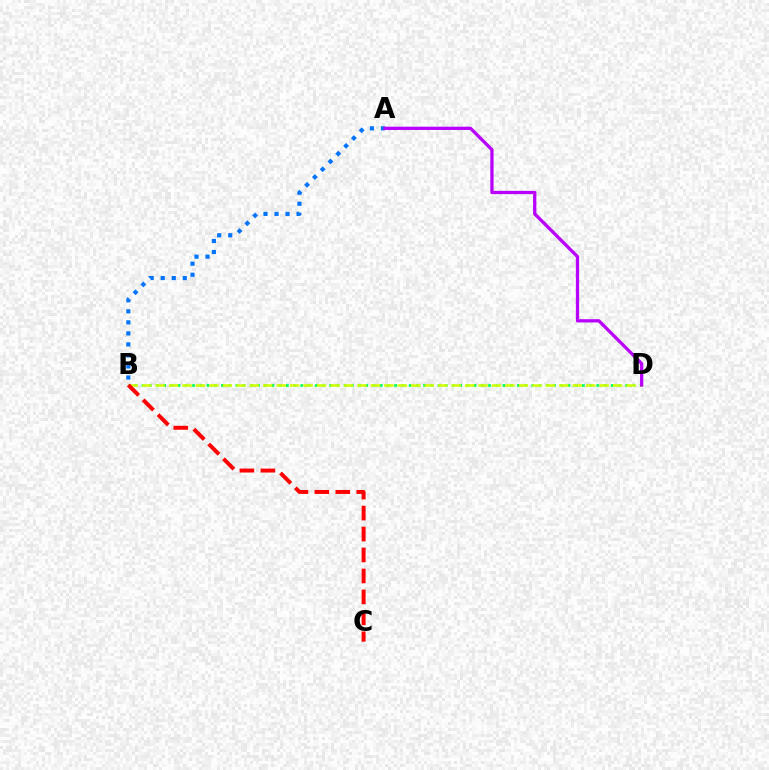{('B', 'D'): [{'color': '#00ff5c', 'line_style': 'dotted', 'thickness': 1.96}, {'color': '#d1ff00', 'line_style': 'dashed', 'thickness': 1.83}], ('A', 'B'): [{'color': '#0074ff', 'line_style': 'dotted', 'thickness': 3.0}], ('A', 'D'): [{'color': '#b900ff', 'line_style': 'solid', 'thickness': 2.36}], ('B', 'C'): [{'color': '#ff0000', 'line_style': 'dashed', 'thickness': 2.85}]}